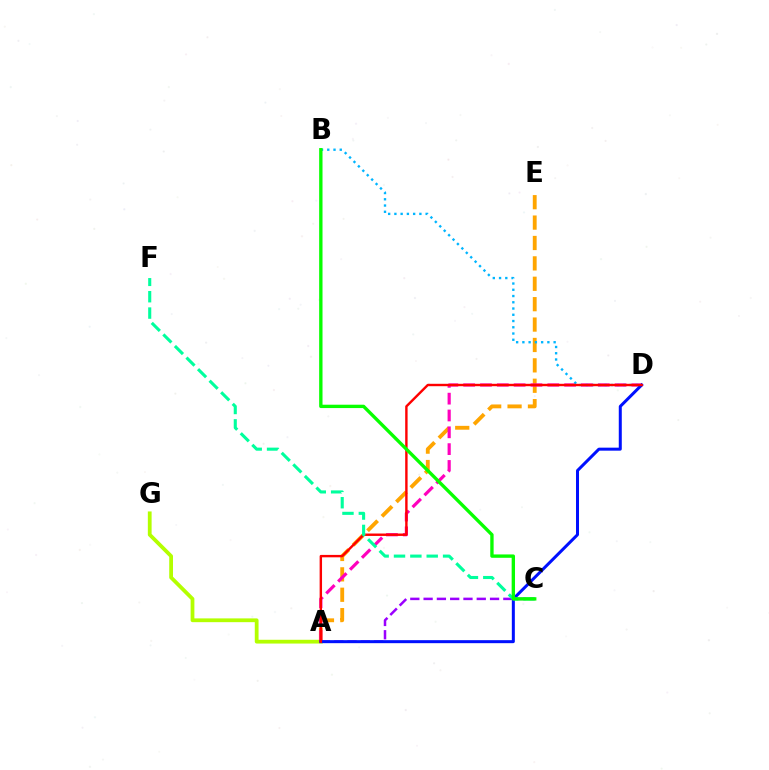{('A', 'C'): [{'color': '#9b00ff', 'line_style': 'dashed', 'thickness': 1.81}], ('A', 'G'): [{'color': '#b3ff00', 'line_style': 'solid', 'thickness': 2.72}], ('A', 'E'): [{'color': '#ffa500', 'line_style': 'dashed', 'thickness': 2.77}], ('A', 'D'): [{'color': '#ff00bd', 'line_style': 'dashed', 'thickness': 2.29}, {'color': '#0010ff', 'line_style': 'solid', 'thickness': 2.17}, {'color': '#ff0000', 'line_style': 'solid', 'thickness': 1.73}], ('B', 'D'): [{'color': '#00b5ff', 'line_style': 'dotted', 'thickness': 1.7}], ('C', 'F'): [{'color': '#00ff9d', 'line_style': 'dashed', 'thickness': 2.22}], ('B', 'C'): [{'color': '#08ff00', 'line_style': 'solid', 'thickness': 2.41}]}